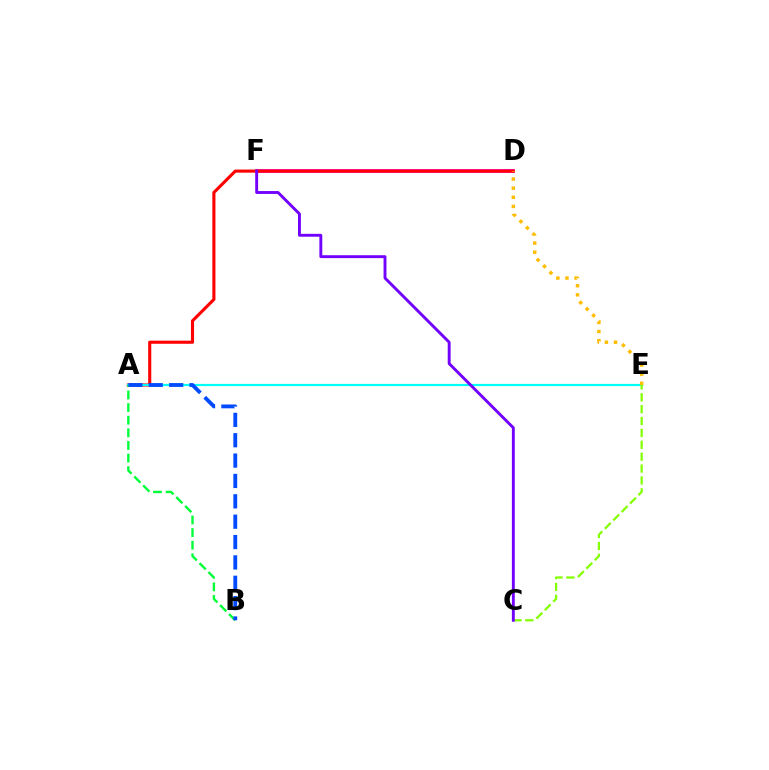{('D', 'F'): [{'color': '#ff00cf', 'line_style': 'solid', 'thickness': 2.66}], ('A', 'D'): [{'color': '#ff0000', 'line_style': 'solid', 'thickness': 2.23}], ('A', 'E'): [{'color': '#00fff6', 'line_style': 'solid', 'thickness': 1.57}], ('A', 'B'): [{'color': '#00ff39', 'line_style': 'dashed', 'thickness': 1.72}, {'color': '#004bff', 'line_style': 'dashed', 'thickness': 2.77}], ('C', 'E'): [{'color': '#84ff00', 'line_style': 'dashed', 'thickness': 1.61}], ('D', 'E'): [{'color': '#ffbd00', 'line_style': 'dotted', 'thickness': 2.48}], ('C', 'F'): [{'color': '#7200ff', 'line_style': 'solid', 'thickness': 2.08}]}